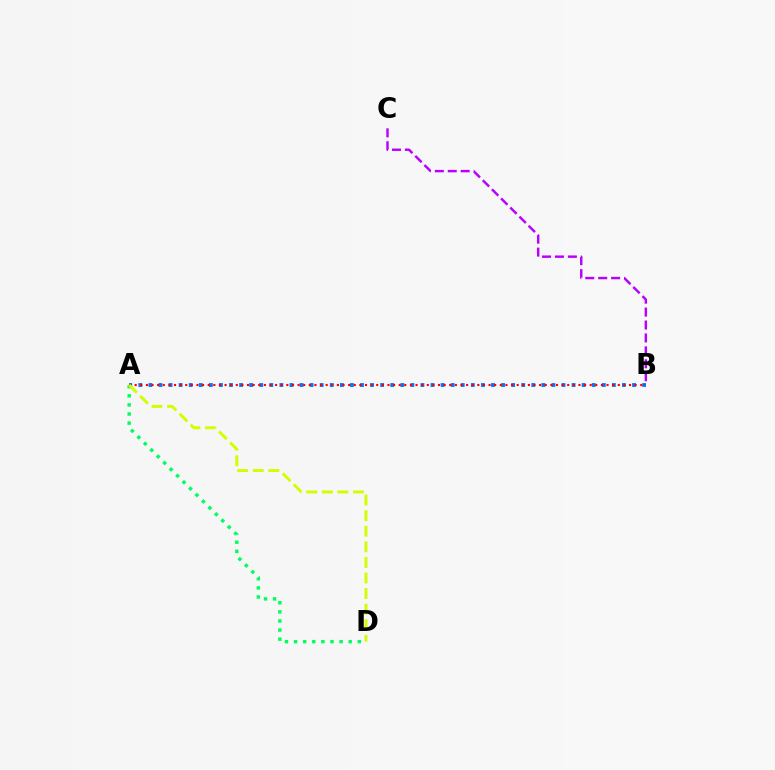{('B', 'C'): [{'color': '#b900ff', 'line_style': 'dashed', 'thickness': 1.76}], ('A', 'B'): [{'color': '#0074ff', 'line_style': 'dotted', 'thickness': 2.74}, {'color': '#ff0000', 'line_style': 'dotted', 'thickness': 1.53}], ('A', 'D'): [{'color': '#00ff5c', 'line_style': 'dotted', 'thickness': 2.47}, {'color': '#d1ff00', 'line_style': 'dashed', 'thickness': 2.12}]}